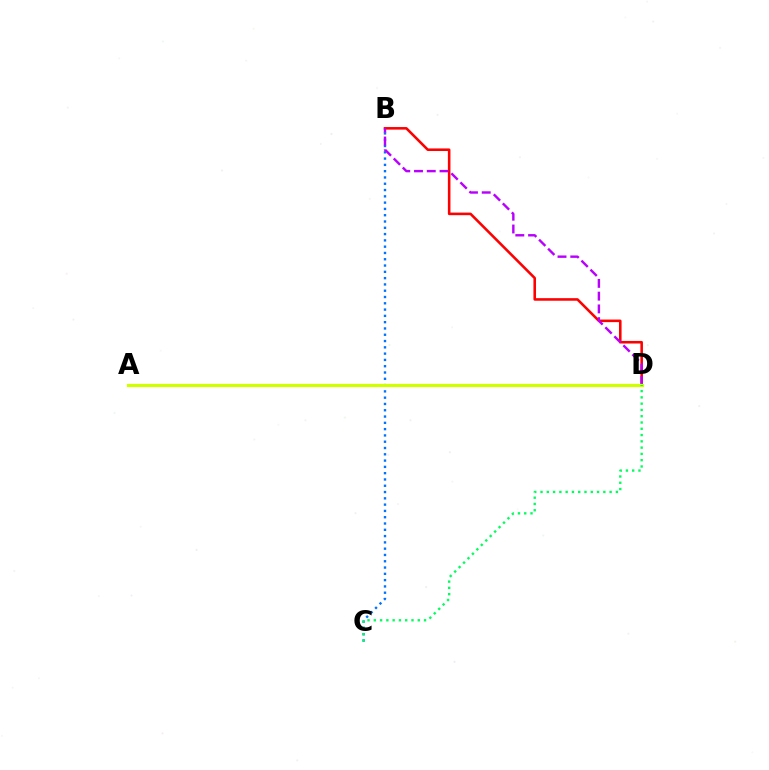{('B', 'C'): [{'color': '#0074ff', 'line_style': 'dotted', 'thickness': 1.71}], ('B', 'D'): [{'color': '#ff0000', 'line_style': 'solid', 'thickness': 1.85}, {'color': '#b900ff', 'line_style': 'dashed', 'thickness': 1.73}], ('A', 'D'): [{'color': '#d1ff00', 'line_style': 'solid', 'thickness': 2.33}], ('C', 'D'): [{'color': '#00ff5c', 'line_style': 'dotted', 'thickness': 1.71}]}